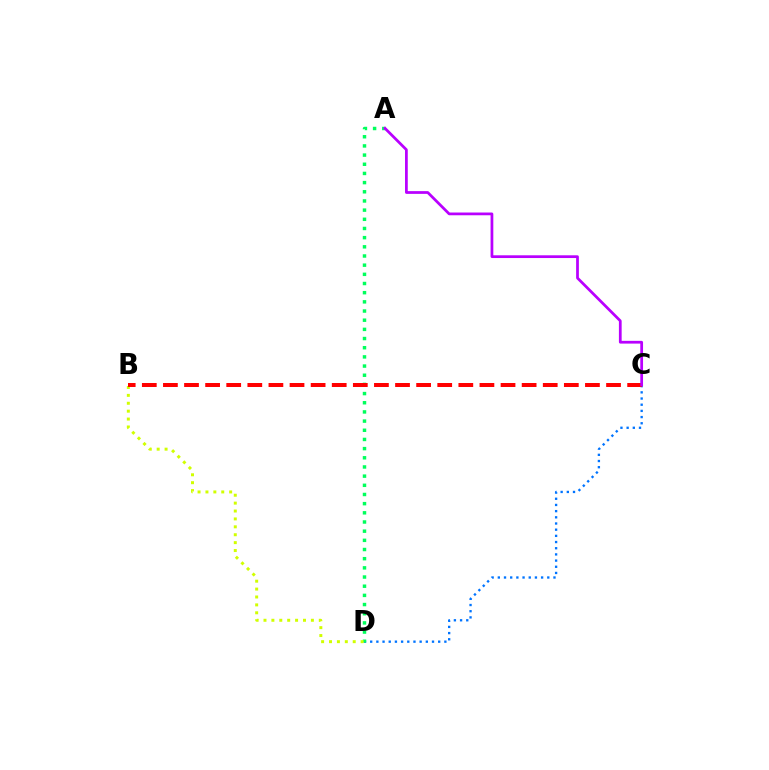{('C', 'D'): [{'color': '#0074ff', 'line_style': 'dotted', 'thickness': 1.68}], ('A', 'D'): [{'color': '#00ff5c', 'line_style': 'dotted', 'thickness': 2.49}], ('B', 'D'): [{'color': '#d1ff00', 'line_style': 'dotted', 'thickness': 2.15}], ('B', 'C'): [{'color': '#ff0000', 'line_style': 'dashed', 'thickness': 2.87}], ('A', 'C'): [{'color': '#b900ff', 'line_style': 'solid', 'thickness': 1.98}]}